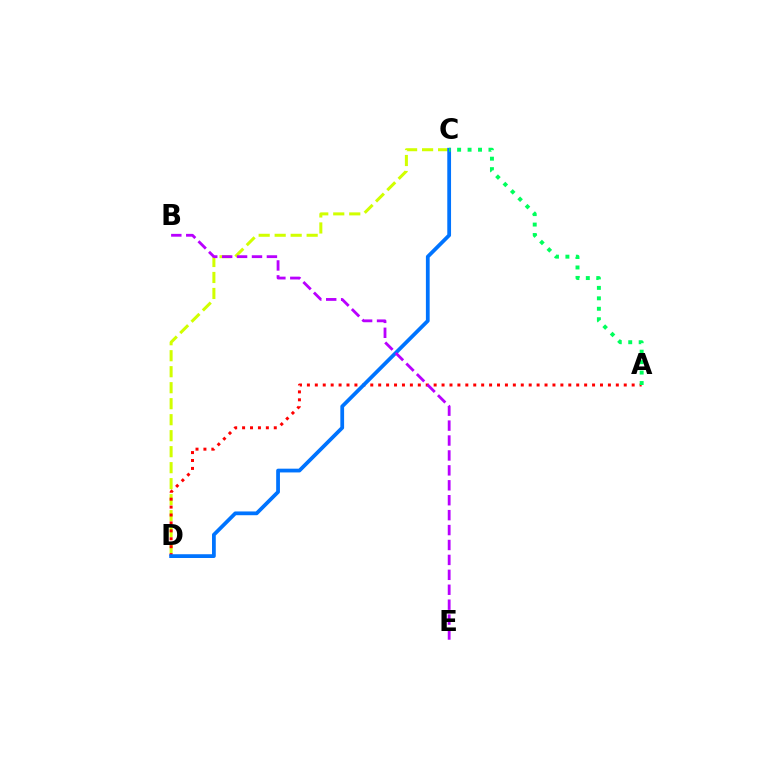{('C', 'D'): [{'color': '#d1ff00', 'line_style': 'dashed', 'thickness': 2.17}, {'color': '#0074ff', 'line_style': 'solid', 'thickness': 2.71}], ('A', 'D'): [{'color': '#ff0000', 'line_style': 'dotted', 'thickness': 2.15}], ('B', 'E'): [{'color': '#b900ff', 'line_style': 'dashed', 'thickness': 2.03}], ('A', 'C'): [{'color': '#00ff5c', 'line_style': 'dotted', 'thickness': 2.84}]}